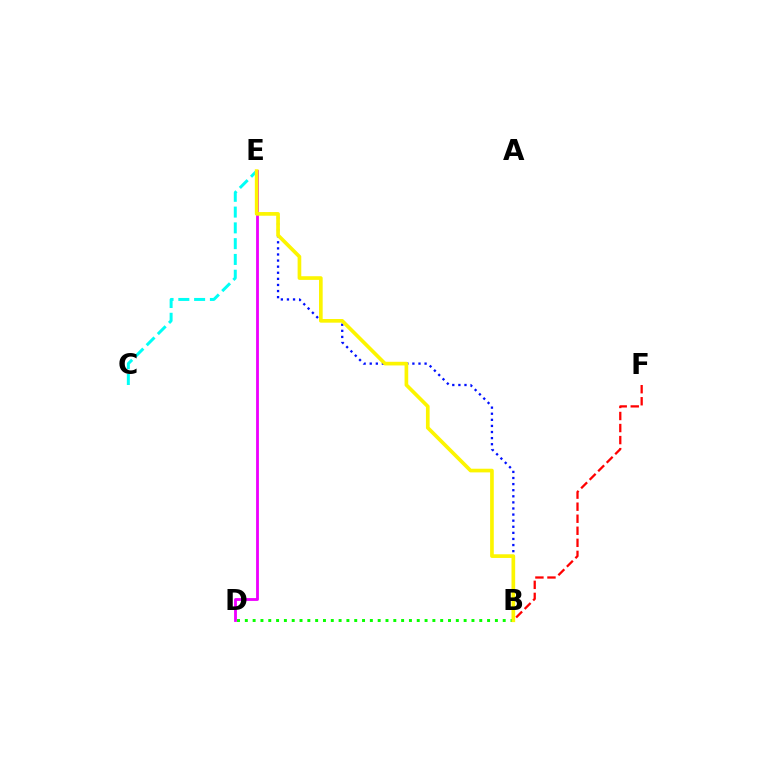{('B', 'F'): [{'color': '#ff0000', 'line_style': 'dashed', 'thickness': 1.64}], ('D', 'E'): [{'color': '#ee00ff', 'line_style': 'solid', 'thickness': 2.03}], ('B', 'D'): [{'color': '#08ff00', 'line_style': 'dotted', 'thickness': 2.12}], ('B', 'E'): [{'color': '#0010ff', 'line_style': 'dotted', 'thickness': 1.66}, {'color': '#fcf500', 'line_style': 'solid', 'thickness': 2.64}], ('C', 'E'): [{'color': '#00fff6', 'line_style': 'dashed', 'thickness': 2.14}]}